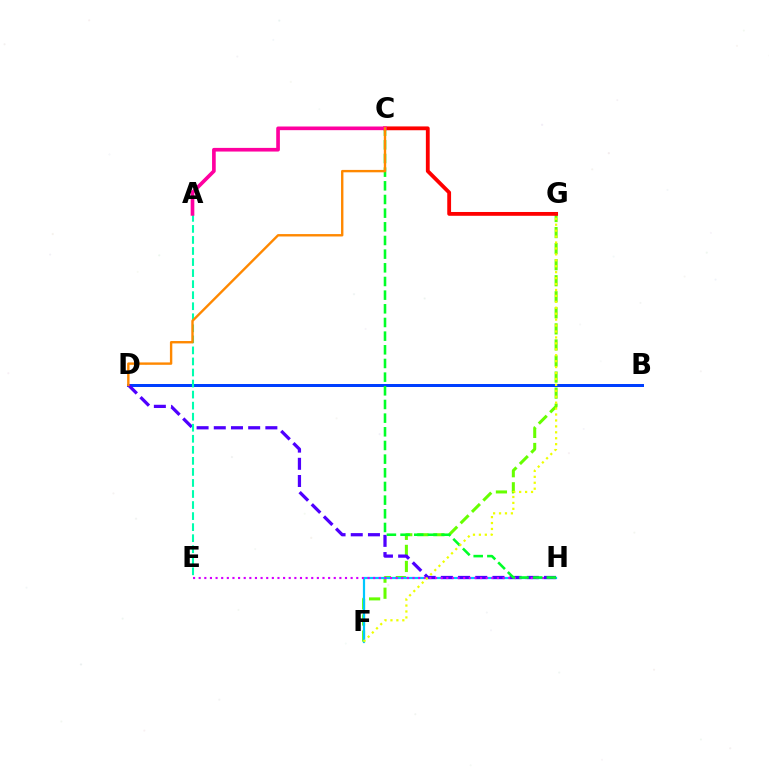{('B', 'D'): [{'color': '#003fff', 'line_style': 'solid', 'thickness': 2.16}], ('F', 'G'): [{'color': '#66ff00', 'line_style': 'dashed', 'thickness': 2.18}, {'color': '#eeff00', 'line_style': 'dotted', 'thickness': 1.61}], ('F', 'H'): [{'color': '#00c7ff', 'line_style': 'solid', 'thickness': 1.59}], ('C', 'G'): [{'color': '#ff0000', 'line_style': 'solid', 'thickness': 2.75}], ('D', 'H'): [{'color': '#4f00ff', 'line_style': 'dashed', 'thickness': 2.34}], ('E', 'H'): [{'color': '#d600ff', 'line_style': 'dotted', 'thickness': 1.53}], ('C', 'H'): [{'color': '#00ff27', 'line_style': 'dashed', 'thickness': 1.86}], ('A', 'E'): [{'color': '#00ffaf', 'line_style': 'dashed', 'thickness': 1.5}], ('A', 'C'): [{'color': '#ff00a0', 'line_style': 'solid', 'thickness': 2.63}], ('C', 'D'): [{'color': '#ff8800', 'line_style': 'solid', 'thickness': 1.72}]}